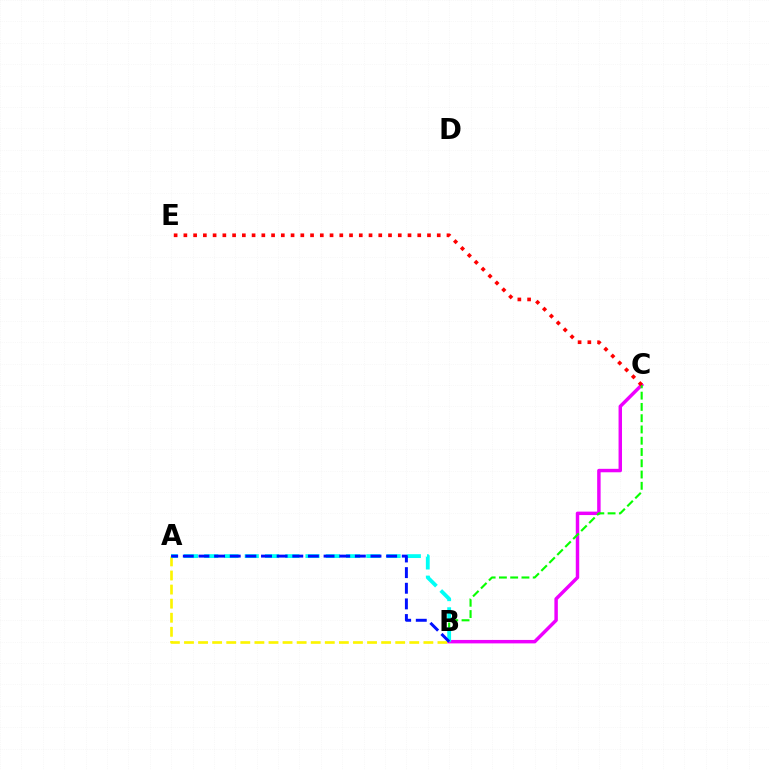{('A', 'B'): [{'color': '#fcf500', 'line_style': 'dashed', 'thickness': 1.91}, {'color': '#00fff6', 'line_style': 'dashed', 'thickness': 2.75}, {'color': '#0010ff', 'line_style': 'dashed', 'thickness': 2.12}], ('B', 'C'): [{'color': '#ee00ff', 'line_style': 'solid', 'thickness': 2.49}, {'color': '#08ff00', 'line_style': 'dashed', 'thickness': 1.53}], ('C', 'E'): [{'color': '#ff0000', 'line_style': 'dotted', 'thickness': 2.65}]}